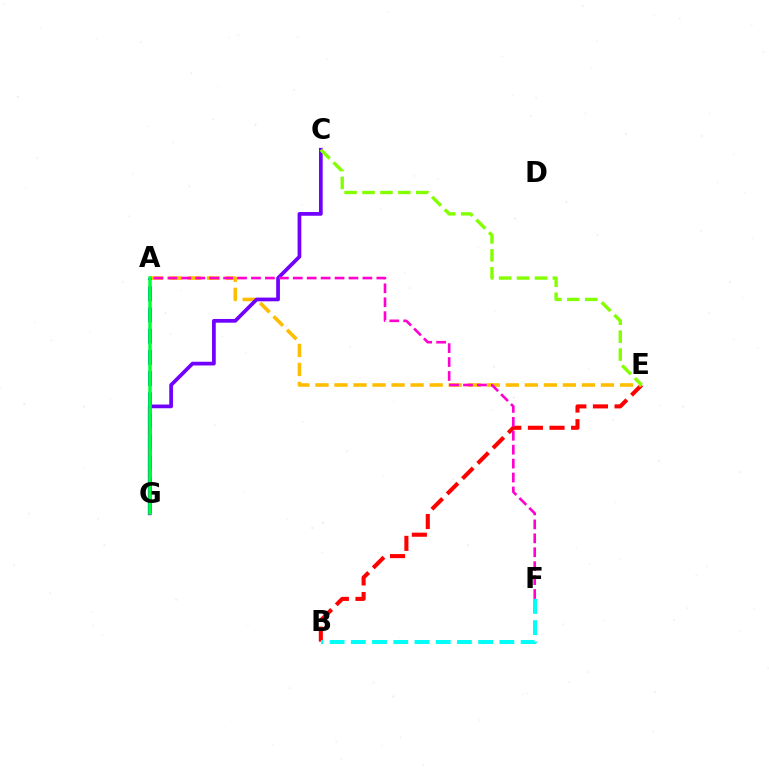{('B', 'E'): [{'color': '#ff0000', 'line_style': 'dashed', 'thickness': 2.94}], ('A', 'E'): [{'color': '#ffbd00', 'line_style': 'dashed', 'thickness': 2.59}], ('C', 'G'): [{'color': '#7200ff', 'line_style': 'solid', 'thickness': 2.68}], ('C', 'E'): [{'color': '#84ff00', 'line_style': 'dashed', 'thickness': 2.43}], ('A', 'G'): [{'color': '#004bff', 'line_style': 'dashed', 'thickness': 2.88}, {'color': '#00ff39', 'line_style': 'solid', 'thickness': 2.53}], ('B', 'F'): [{'color': '#00fff6', 'line_style': 'dashed', 'thickness': 2.88}], ('A', 'F'): [{'color': '#ff00cf', 'line_style': 'dashed', 'thickness': 1.89}]}